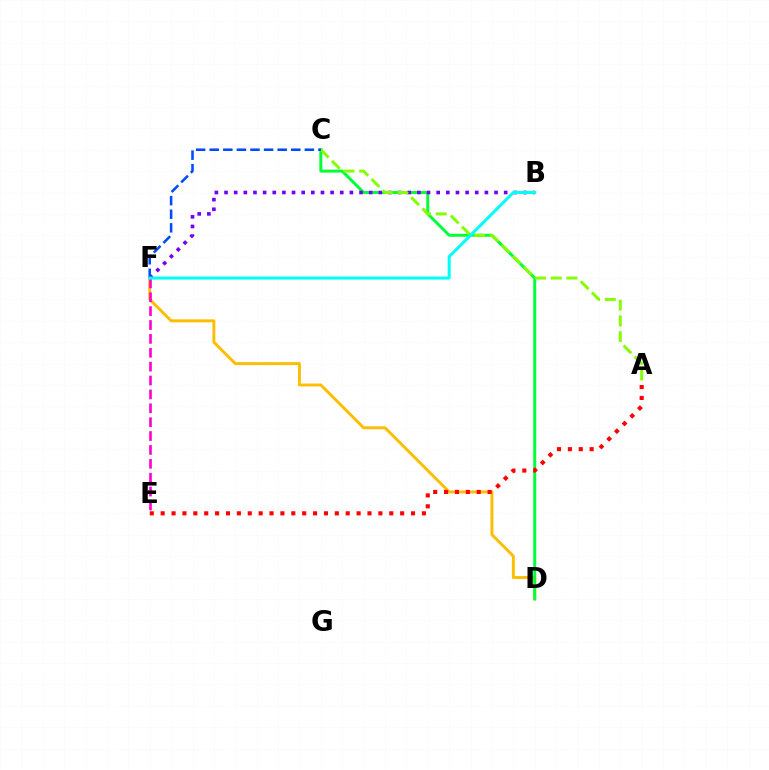{('D', 'F'): [{'color': '#ffbd00', 'line_style': 'solid', 'thickness': 2.11}], ('C', 'D'): [{'color': '#00ff39', 'line_style': 'solid', 'thickness': 2.14}], ('B', 'F'): [{'color': '#7200ff', 'line_style': 'dotted', 'thickness': 2.62}, {'color': '#00fff6', 'line_style': 'solid', 'thickness': 2.18}], ('E', 'F'): [{'color': '#ff00cf', 'line_style': 'dashed', 'thickness': 1.89}], ('A', 'E'): [{'color': '#ff0000', 'line_style': 'dotted', 'thickness': 2.96}], ('A', 'C'): [{'color': '#84ff00', 'line_style': 'dashed', 'thickness': 2.14}], ('C', 'F'): [{'color': '#004bff', 'line_style': 'dashed', 'thickness': 1.85}]}